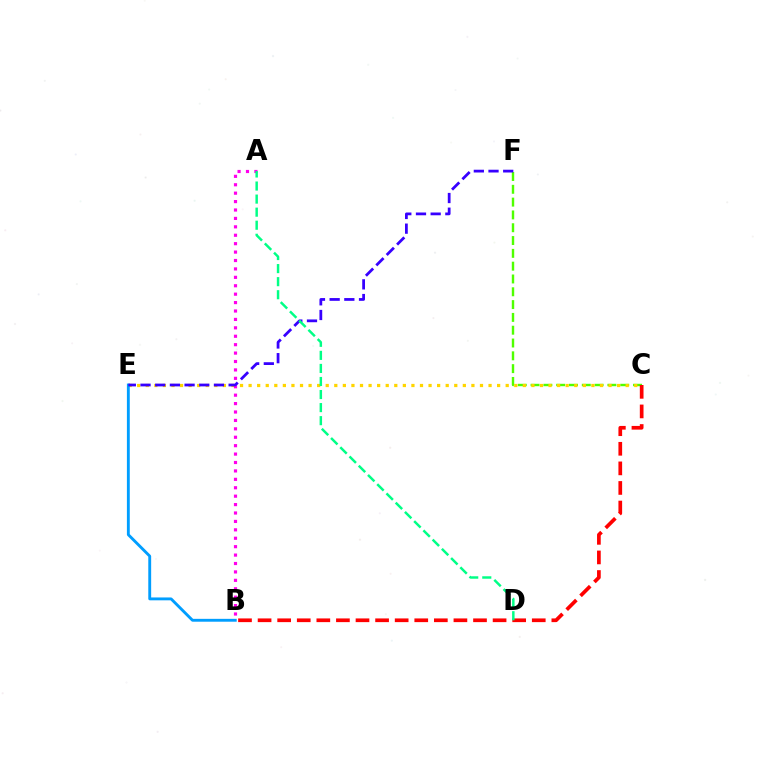{('C', 'F'): [{'color': '#4fff00', 'line_style': 'dashed', 'thickness': 1.74}], ('B', 'C'): [{'color': '#ff0000', 'line_style': 'dashed', 'thickness': 2.66}], ('C', 'E'): [{'color': '#ffd500', 'line_style': 'dotted', 'thickness': 2.33}], ('B', 'E'): [{'color': '#009eff', 'line_style': 'solid', 'thickness': 2.07}], ('A', 'B'): [{'color': '#ff00ed', 'line_style': 'dotted', 'thickness': 2.29}], ('E', 'F'): [{'color': '#3700ff', 'line_style': 'dashed', 'thickness': 1.99}], ('A', 'D'): [{'color': '#00ff86', 'line_style': 'dashed', 'thickness': 1.77}]}